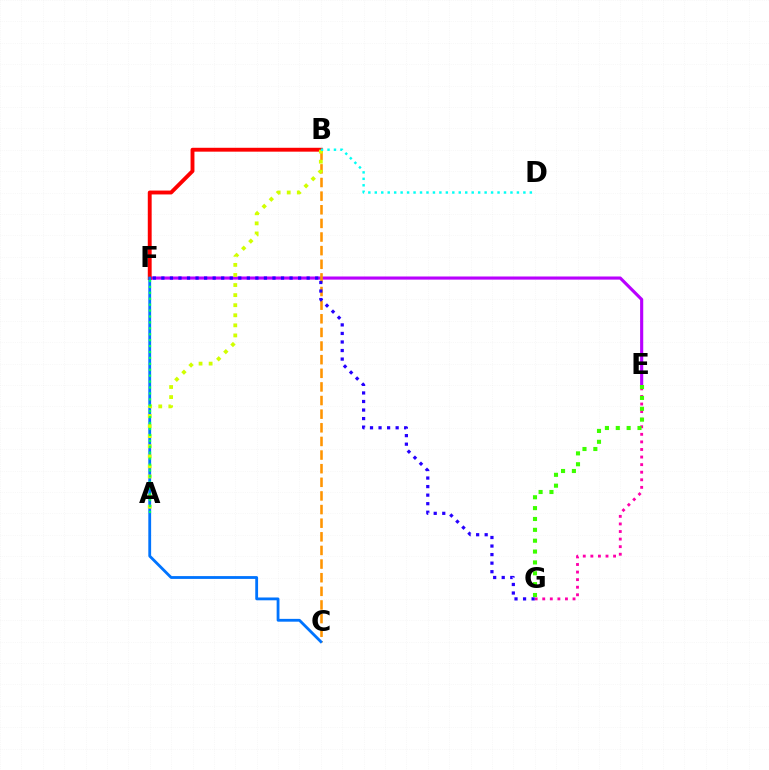{('E', 'F'): [{'color': '#b900ff', 'line_style': 'solid', 'thickness': 2.25}], ('E', 'G'): [{'color': '#ff00ac', 'line_style': 'dotted', 'thickness': 2.06}, {'color': '#3dff00', 'line_style': 'dotted', 'thickness': 2.95}], ('B', 'F'): [{'color': '#ff0000', 'line_style': 'solid', 'thickness': 2.79}], ('B', 'C'): [{'color': '#ff9400', 'line_style': 'dashed', 'thickness': 1.85}], ('F', 'G'): [{'color': '#2500ff', 'line_style': 'dotted', 'thickness': 2.32}], ('C', 'F'): [{'color': '#0074ff', 'line_style': 'solid', 'thickness': 2.03}], ('A', 'B'): [{'color': '#d1ff00', 'line_style': 'dotted', 'thickness': 2.74}], ('A', 'F'): [{'color': '#00ff5c', 'line_style': 'dotted', 'thickness': 1.61}], ('B', 'D'): [{'color': '#00fff6', 'line_style': 'dotted', 'thickness': 1.76}]}